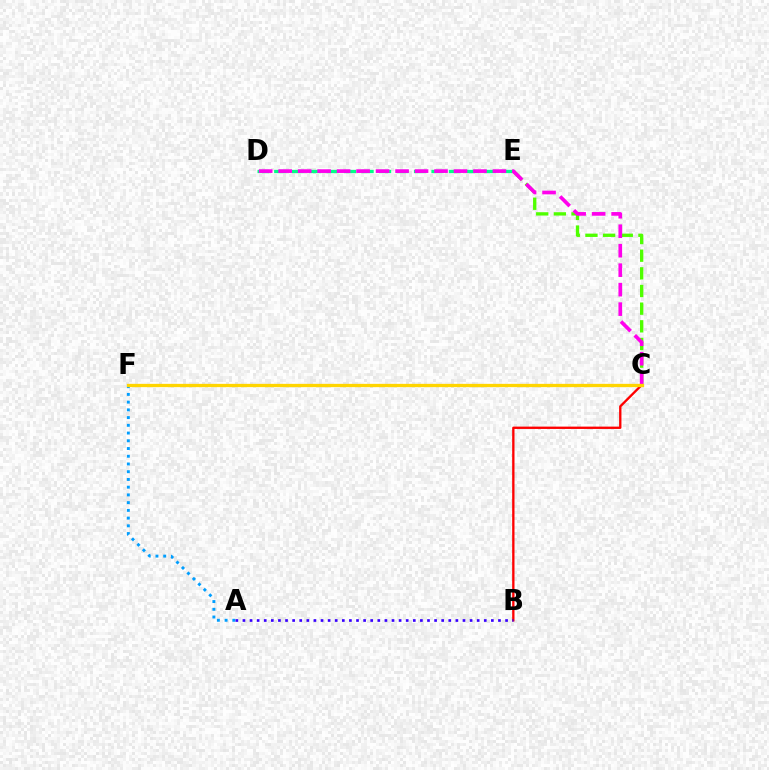{('A', 'F'): [{'color': '#009eff', 'line_style': 'dotted', 'thickness': 2.1}], ('B', 'C'): [{'color': '#ff0000', 'line_style': 'solid', 'thickness': 1.68}], ('A', 'B'): [{'color': '#3700ff', 'line_style': 'dotted', 'thickness': 1.93}], ('D', 'E'): [{'color': '#00ff86', 'line_style': 'dashed', 'thickness': 2.37}], ('C', 'E'): [{'color': '#4fff00', 'line_style': 'dashed', 'thickness': 2.4}], ('C', 'D'): [{'color': '#ff00ed', 'line_style': 'dashed', 'thickness': 2.65}], ('C', 'F'): [{'color': '#ffd500', 'line_style': 'solid', 'thickness': 2.37}]}